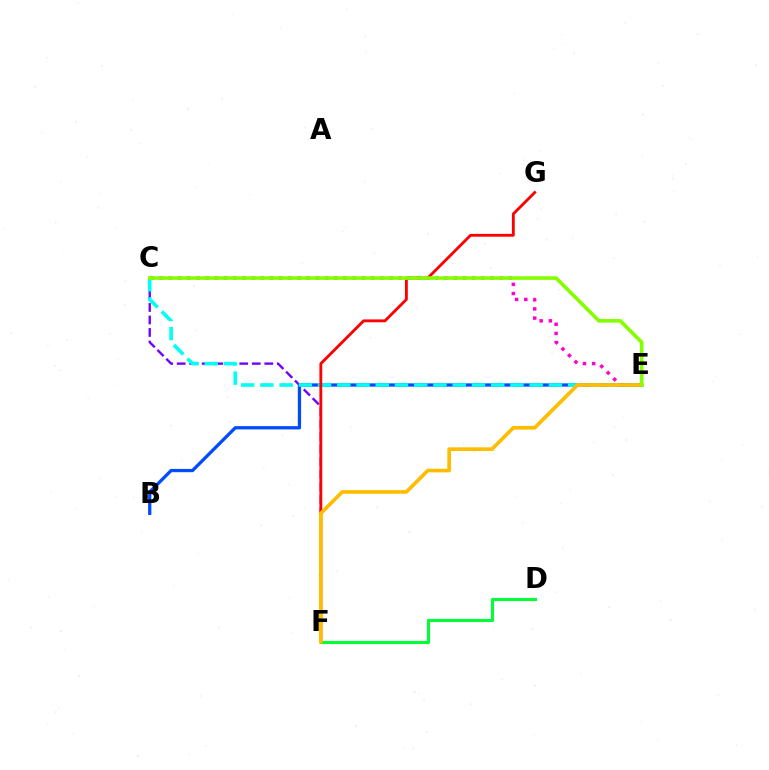{('C', 'E'): [{'color': '#ff00cf', 'line_style': 'dotted', 'thickness': 2.5}, {'color': '#00fff6', 'line_style': 'dashed', 'thickness': 2.61}, {'color': '#84ff00', 'line_style': 'solid', 'thickness': 2.61}], ('B', 'E'): [{'color': '#004bff', 'line_style': 'solid', 'thickness': 2.35}], ('C', 'F'): [{'color': '#7200ff', 'line_style': 'dashed', 'thickness': 1.7}], ('D', 'F'): [{'color': '#00ff39', 'line_style': 'solid', 'thickness': 2.23}], ('F', 'G'): [{'color': '#ff0000', 'line_style': 'solid', 'thickness': 2.04}], ('E', 'F'): [{'color': '#ffbd00', 'line_style': 'solid', 'thickness': 2.65}]}